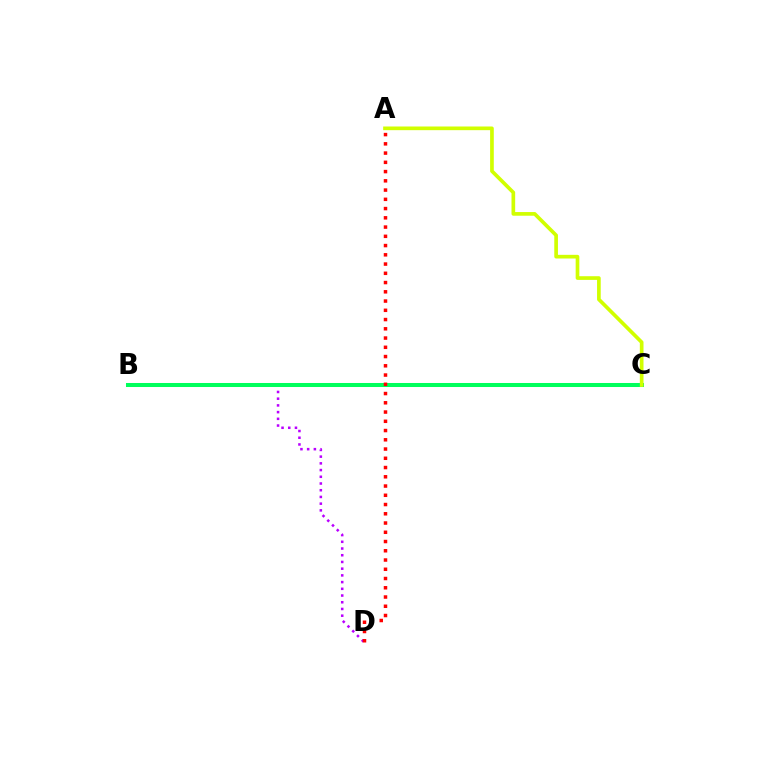{('B', 'C'): [{'color': '#0074ff', 'line_style': 'dashed', 'thickness': 1.93}, {'color': '#00ff5c', 'line_style': 'solid', 'thickness': 2.9}], ('B', 'D'): [{'color': '#b900ff', 'line_style': 'dotted', 'thickness': 1.82}], ('A', 'C'): [{'color': '#d1ff00', 'line_style': 'solid', 'thickness': 2.65}], ('A', 'D'): [{'color': '#ff0000', 'line_style': 'dotted', 'thickness': 2.51}]}